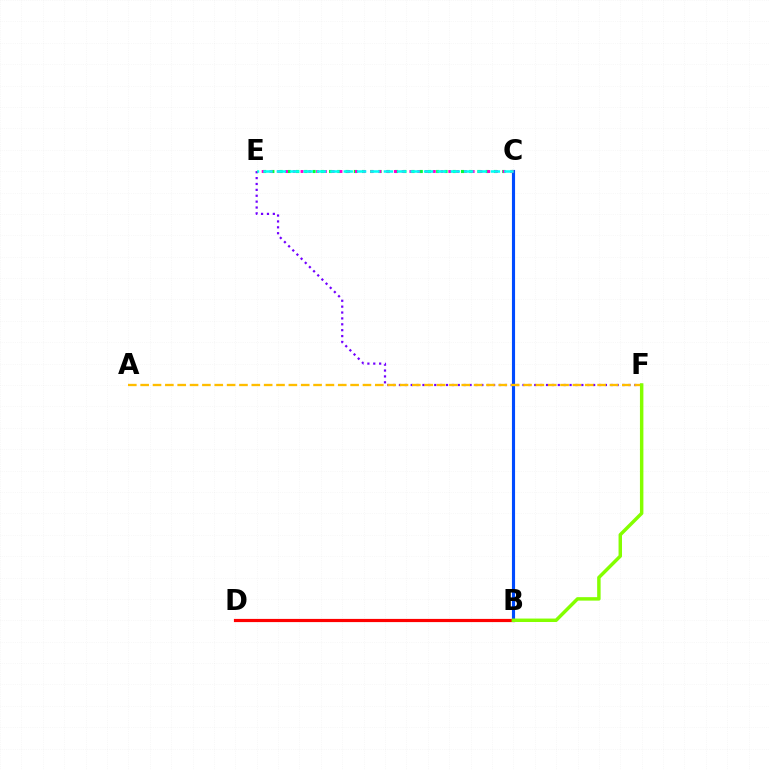{('B', 'C'): [{'color': '#004bff', 'line_style': 'solid', 'thickness': 2.25}], ('B', 'D'): [{'color': '#ff0000', 'line_style': 'solid', 'thickness': 2.29}], ('E', 'F'): [{'color': '#7200ff', 'line_style': 'dotted', 'thickness': 1.6}], ('C', 'E'): [{'color': '#00ff39', 'line_style': 'dotted', 'thickness': 2.24}, {'color': '#ff00cf', 'line_style': 'dotted', 'thickness': 2.11}, {'color': '#00fff6', 'line_style': 'dashed', 'thickness': 1.82}], ('A', 'F'): [{'color': '#ffbd00', 'line_style': 'dashed', 'thickness': 1.68}], ('B', 'F'): [{'color': '#84ff00', 'line_style': 'solid', 'thickness': 2.49}]}